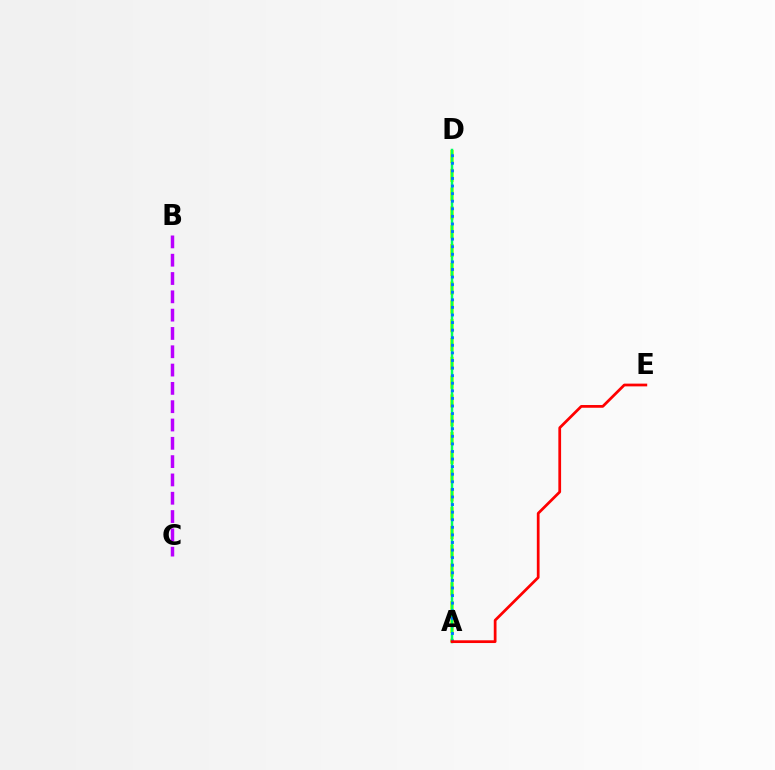{('A', 'D'): [{'color': '#d1ff00', 'line_style': 'dashed', 'thickness': 2.55}, {'color': '#00ff5c', 'line_style': 'solid', 'thickness': 1.78}, {'color': '#0074ff', 'line_style': 'dotted', 'thickness': 2.06}], ('B', 'C'): [{'color': '#b900ff', 'line_style': 'dashed', 'thickness': 2.49}], ('A', 'E'): [{'color': '#ff0000', 'line_style': 'solid', 'thickness': 1.97}]}